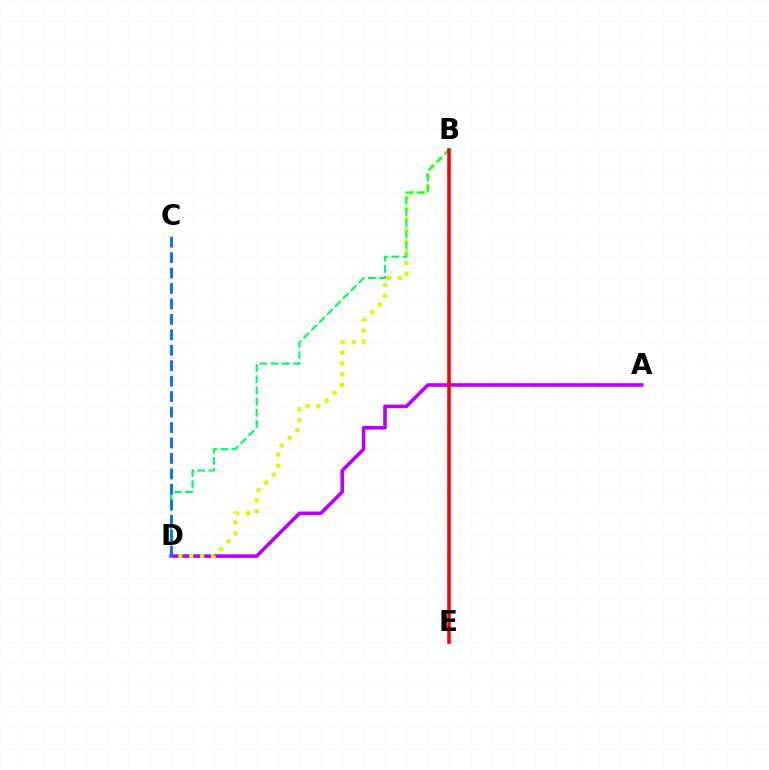{('A', 'D'): [{'color': '#b900ff', 'line_style': 'solid', 'thickness': 2.59}], ('B', 'D'): [{'color': '#d1ff00', 'line_style': 'dotted', 'thickness': 2.95}, {'color': '#00ff5c', 'line_style': 'dashed', 'thickness': 1.52}], ('B', 'E'): [{'color': '#ff0000', 'line_style': 'solid', 'thickness': 2.54}], ('C', 'D'): [{'color': '#0074ff', 'line_style': 'dashed', 'thickness': 2.1}]}